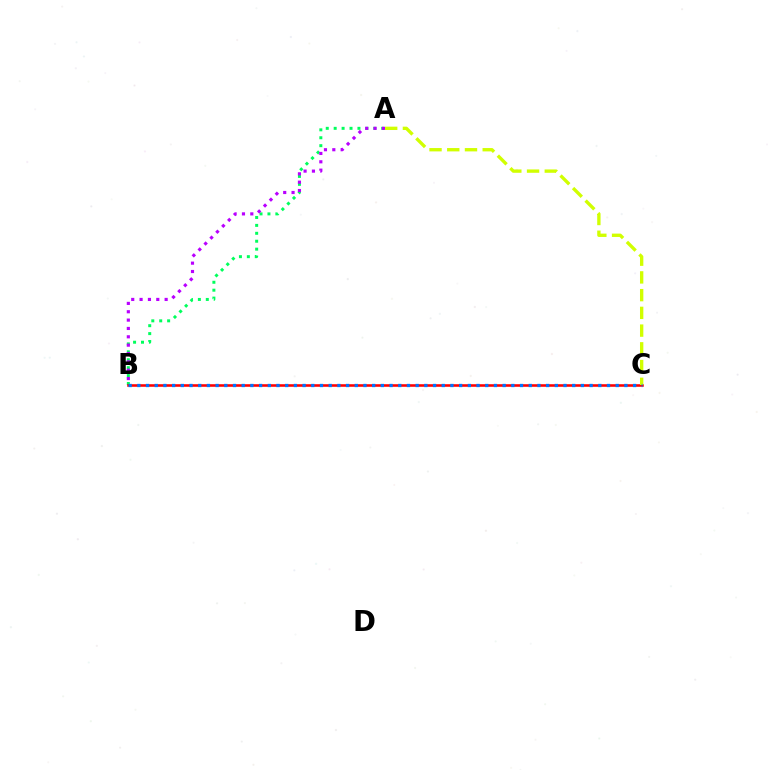{('A', 'B'): [{'color': '#00ff5c', 'line_style': 'dotted', 'thickness': 2.15}, {'color': '#b900ff', 'line_style': 'dotted', 'thickness': 2.27}], ('B', 'C'): [{'color': '#ff0000', 'line_style': 'solid', 'thickness': 1.85}, {'color': '#0074ff', 'line_style': 'dotted', 'thickness': 2.36}], ('A', 'C'): [{'color': '#d1ff00', 'line_style': 'dashed', 'thickness': 2.41}]}